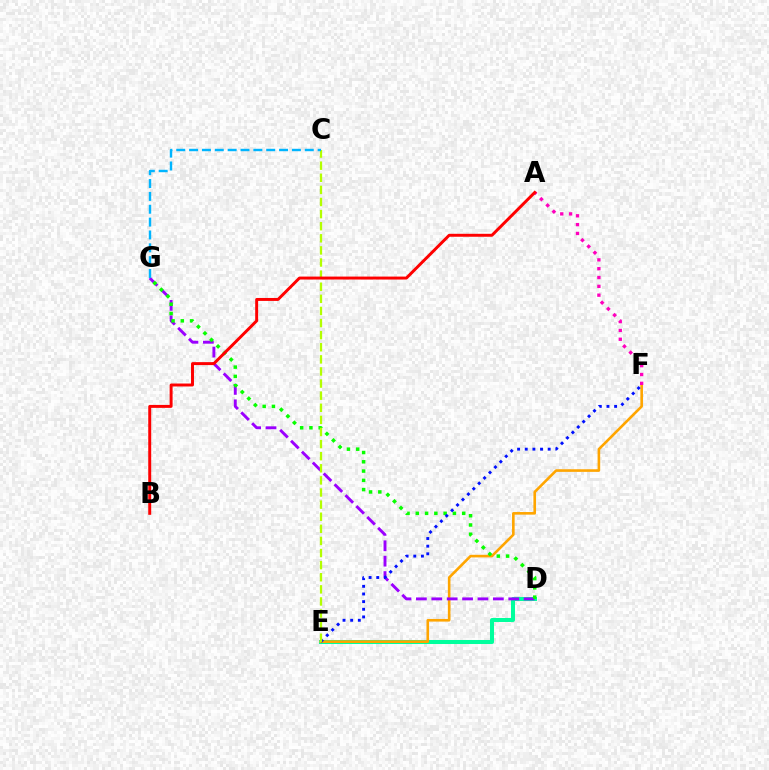{('D', 'E'): [{'color': '#00ff9d', 'line_style': 'solid', 'thickness': 2.9}], ('E', 'F'): [{'color': '#ffa500', 'line_style': 'solid', 'thickness': 1.88}, {'color': '#0010ff', 'line_style': 'dotted', 'thickness': 2.08}], ('D', 'G'): [{'color': '#9b00ff', 'line_style': 'dashed', 'thickness': 2.09}, {'color': '#08ff00', 'line_style': 'dotted', 'thickness': 2.52}], ('A', 'F'): [{'color': '#ff00bd', 'line_style': 'dotted', 'thickness': 2.4}], ('C', 'E'): [{'color': '#b3ff00', 'line_style': 'dashed', 'thickness': 1.64}], ('C', 'G'): [{'color': '#00b5ff', 'line_style': 'dashed', 'thickness': 1.75}], ('A', 'B'): [{'color': '#ff0000', 'line_style': 'solid', 'thickness': 2.13}]}